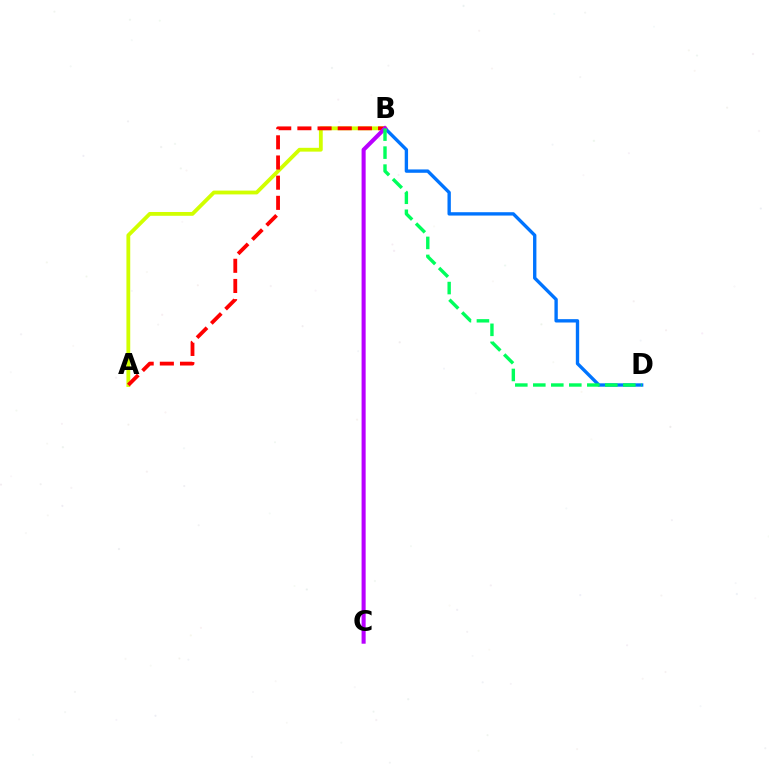{('B', 'D'): [{'color': '#0074ff', 'line_style': 'solid', 'thickness': 2.42}, {'color': '#00ff5c', 'line_style': 'dashed', 'thickness': 2.45}], ('A', 'B'): [{'color': '#d1ff00', 'line_style': 'solid', 'thickness': 2.74}, {'color': '#ff0000', 'line_style': 'dashed', 'thickness': 2.74}], ('B', 'C'): [{'color': '#b900ff', 'line_style': 'solid', 'thickness': 2.93}]}